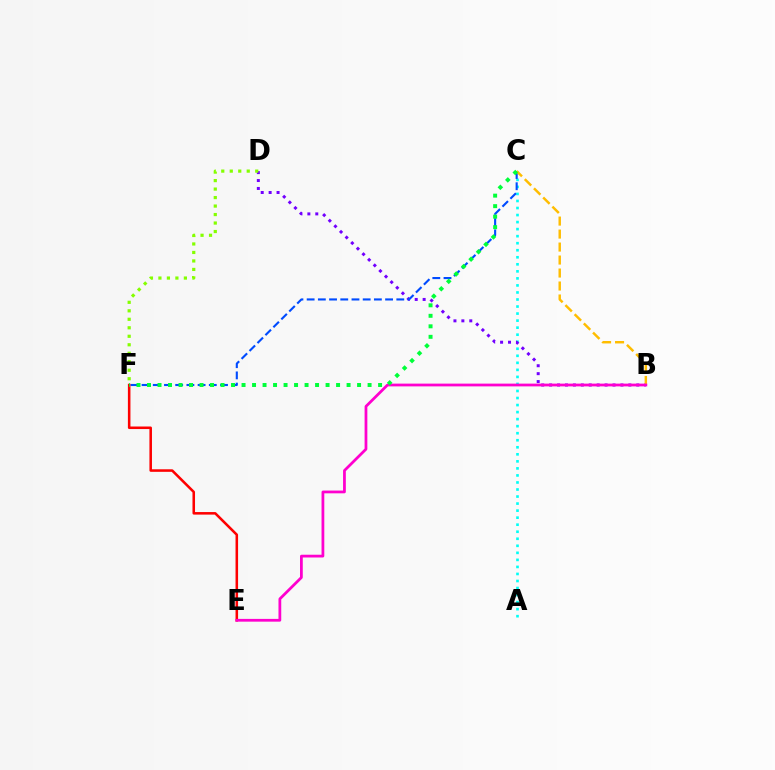{('A', 'C'): [{'color': '#00fff6', 'line_style': 'dotted', 'thickness': 1.91}], ('B', 'D'): [{'color': '#7200ff', 'line_style': 'dotted', 'thickness': 2.15}], ('C', 'F'): [{'color': '#004bff', 'line_style': 'dashed', 'thickness': 1.52}, {'color': '#00ff39', 'line_style': 'dotted', 'thickness': 2.85}], ('B', 'C'): [{'color': '#ffbd00', 'line_style': 'dashed', 'thickness': 1.76}], ('E', 'F'): [{'color': '#ff0000', 'line_style': 'solid', 'thickness': 1.83}], ('B', 'E'): [{'color': '#ff00cf', 'line_style': 'solid', 'thickness': 1.99}], ('D', 'F'): [{'color': '#84ff00', 'line_style': 'dotted', 'thickness': 2.31}]}